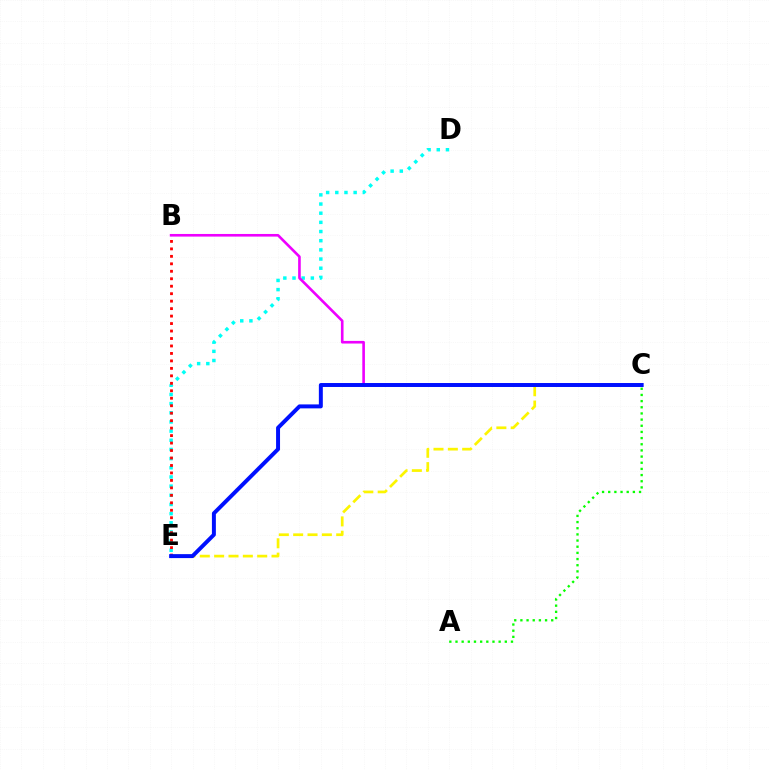{('C', 'E'): [{'color': '#fcf500', 'line_style': 'dashed', 'thickness': 1.95}, {'color': '#0010ff', 'line_style': 'solid', 'thickness': 2.85}], ('D', 'E'): [{'color': '#00fff6', 'line_style': 'dotted', 'thickness': 2.49}], ('B', 'E'): [{'color': '#ff0000', 'line_style': 'dotted', 'thickness': 2.03}], ('B', 'C'): [{'color': '#ee00ff', 'line_style': 'solid', 'thickness': 1.89}], ('A', 'C'): [{'color': '#08ff00', 'line_style': 'dotted', 'thickness': 1.67}]}